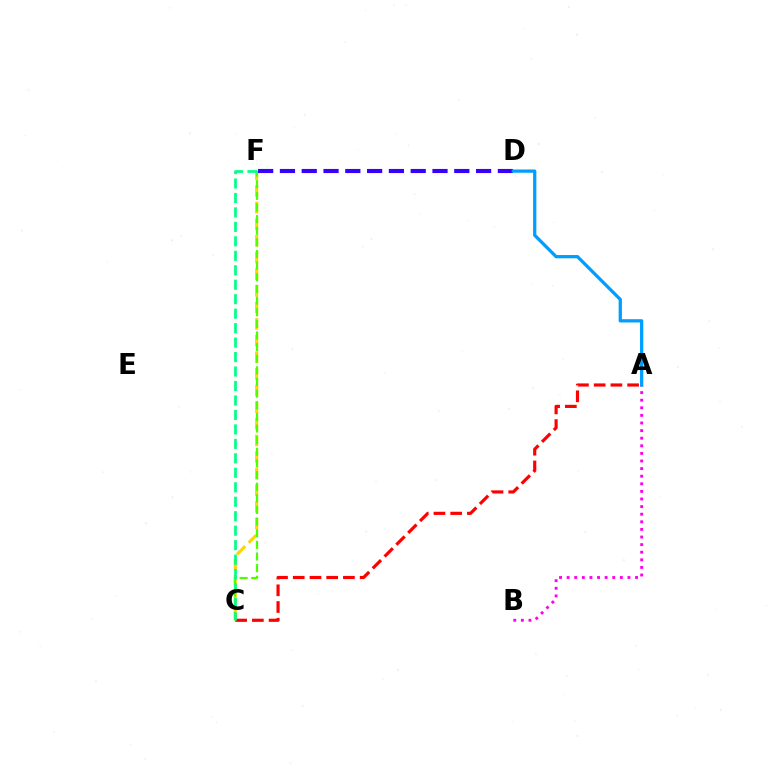{('A', 'B'): [{'color': '#ff00ed', 'line_style': 'dotted', 'thickness': 2.07}], ('C', 'F'): [{'color': '#ffd500', 'line_style': 'dashed', 'thickness': 2.26}, {'color': '#4fff00', 'line_style': 'dashed', 'thickness': 1.58}, {'color': '#00ff86', 'line_style': 'dashed', 'thickness': 1.97}], ('D', 'F'): [{'color': '#3700ff', 'line_style': 'dashed', 'thickness': 2.96}], ('A', 'C'): [{'color': '#ff0000', 'line_style': 'dashed', 'thickness': 2.27}], ('A', 'D'): [{'color': '#009eff', 'line_style': 'solid', 'thickness': 2.35}]}